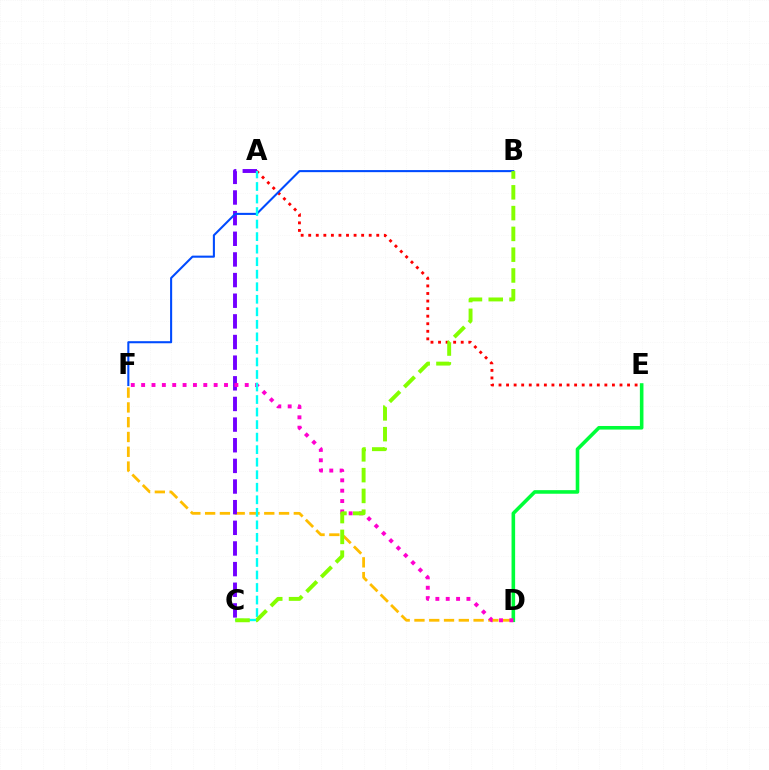{('D', 'F'): [{'color': '#ffbd00', 'line_style': 'dashed', 'thickness': 2.01}, {'color': '#ff00cf', 'line_style': 'dotted', 'thickness': 2.81}], ('A', 'C'): [{'color': '#7200ff', 'line_style': 'dashed', 'thickness': 2.8}, {'color': '#00fff6', 'line_style': 'dashed', 'thickness': 1.7}], ('D', 'E'): [{'color': '#00ff39', 'line_style': 'solid', 'thickness': 2.58}], ('A', 'E'): [{'color': '#ff0000', 'line_style': 'dotted', 'thickness': 2.05}], ('B', 'F'): [{'color': '#004bff', 'line_style': 'solid', 'thickness': 1.5}], ('B', 'C'): [{'color': '#84ff00', 'line_style': 'dashed', 'thickness': 2.82}]}